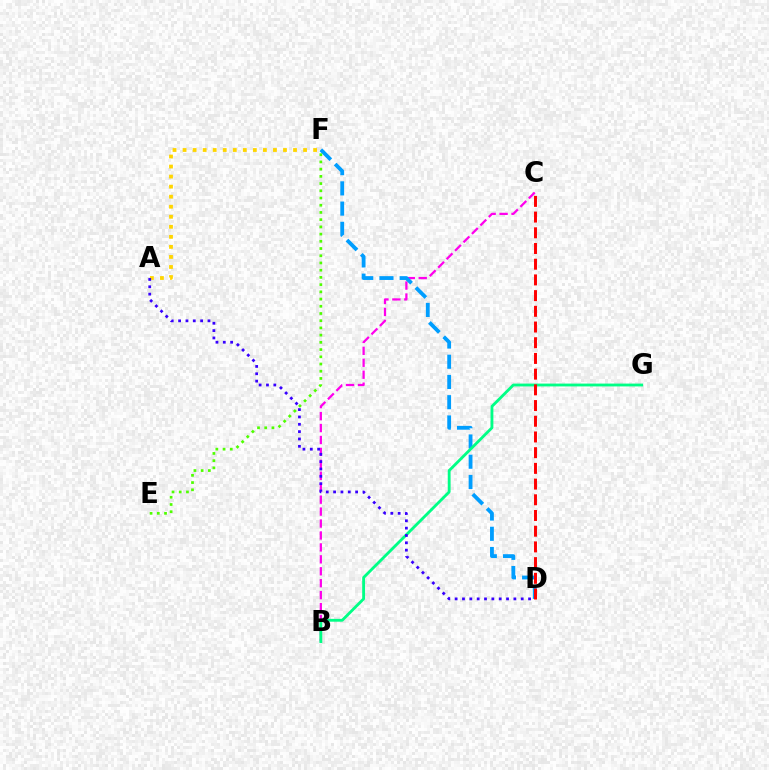{('B', 'C'): [{'color': '#ff00ed', 'line_style': 'dashed', 'thickness': 1.62}], ('D', 'F'): [{'color': '#009eff', 'line_style': 'dashed', 'thickness': 2.75}], ('E', 'F'): [{'color': '#4fff00', 'line_style': 'dotted', 'thickness': 1.96}], ('B', 'G'): [{'color': '#00ff86', 'line_style': 'solid', 'thickness': 2.04}], ('A', 'F'): [{'color': '#ffd500', 'line_style': 'dotted', 'thickness': 2.73}], ('A', 'D'): [{'color': '#3700ff', 'line_style': 'dotted', 'thickness': 1.99}], ('C', 'D'): [{'color': '#ff0000', 'line_style': 'dashed', 'thickness': 2.13}]}